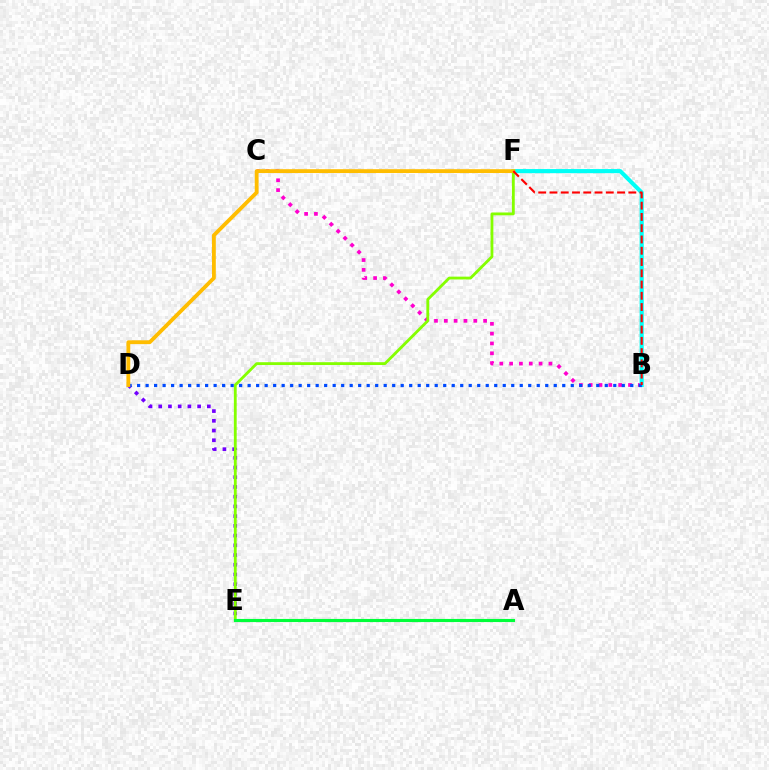{('B', 'C'): [{'color': '#ff00cf', 'line_style': 'dotted', 'thickness': 2.67}], ('B', 'F'): [{'color': '#00fff6', 'line_style': 'solid', 'thickness': 2.96}, {'color': '#ff0000', 'line_style': 'dashed', 'thickness': 1.53}], ('D', 'E'): [{'color': '#7200ff', 'line_style': 'dotted', 'thickness': 2.64}], ('E', 'F'): [{'color': '#84ff00', 'line_style': 'solid', 'thickness': 2.03}], ('A', 'E'): [{'color': '#00ff39', 'line_style': 'solid', 'thickness': 2.25}], ('B', 'D'): [{'color': '#004bff', 'line_style': 'dotted', 'thickness': 2.31}], ('D', 'F'): [{'color': '#ffbd00', 'line_style': 'solid', 'thickness': 2.75}]}